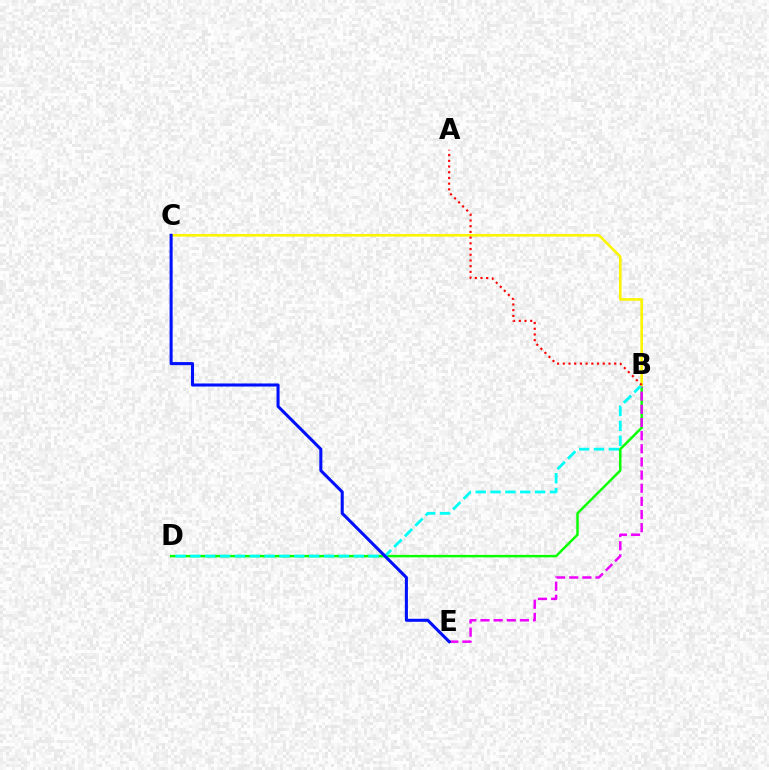{('B', 'D'): [{'color': '#08ff00', 'line_style': 'solid', 'thickness': 1.77}, {'color': '#00fff6', 'line_style': 'dashed', 'thickness': 2.02}], ('B', 'E'): [{'color': '#ee00ff', 'line_style': 'dashed', 'thickness': 1.79}], ('B', 'C'): [{'color': '#fcf500', 'line_style': 'solid', 'thickness': 1.87}], ('C', 'E'): [{'color': '#0010ff', 'line_style': 'solid', 'thickness': 2.2}], ('A', 'B'): [{'color': '#ff0000', 'line_style': 'dotted', 'thickness': 1.55}]}